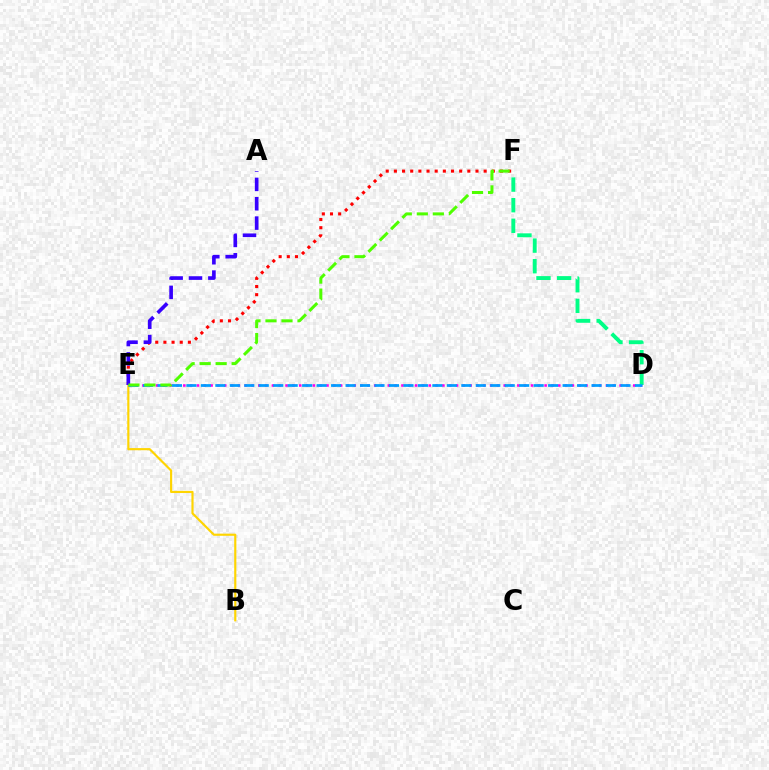{('B', 'E'): [{'color': '#ffd500', 'line_style': 'solid', 'thickness': 1.55}], ('D', 'E'): [{'color': '#ff00ed', 'line_style': 'dotted', 'thickness': 1.85}, {'color': '#009eff', 'line_style': 'dashed', 'thickness': 1.97}], ('D', 'F'): [{'color': '#00ff86', 'line_style': 'dashed', 'thickness': 2.8}], ('E', 'F'): [{'color': '#ff0000', 'line_style': 'dotted', 'thickness': 2.22}, {'color': '#4fff00', 'line_style': 'dashed', 'thickness': 2.18}], ('A', 'E'): [{'color': '#3700ff', 'line_style': 'dashed', 'thickness': 2.63}]}